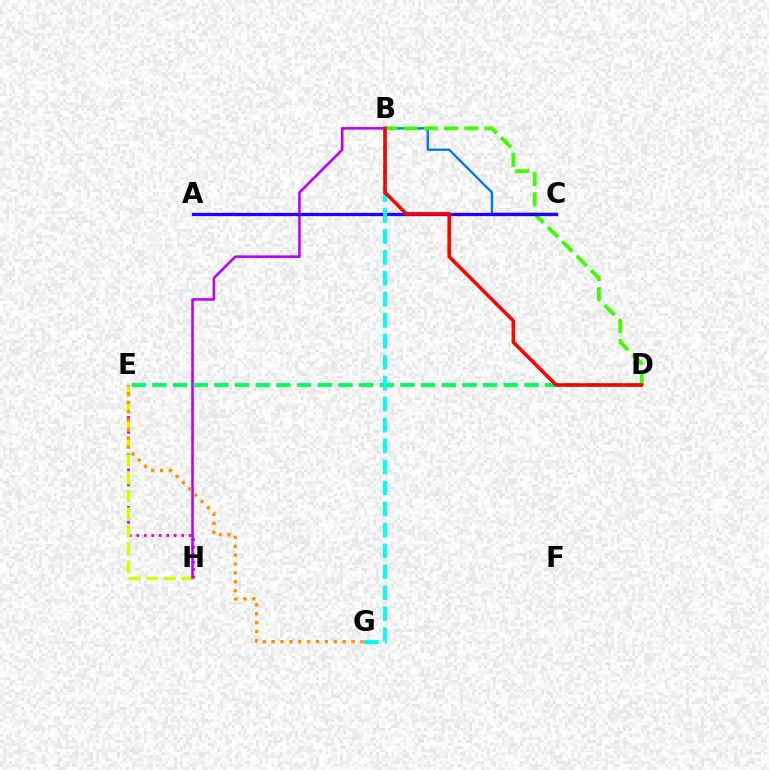{('B', 'C'): [{'color': '#0074ff', 'line_style': 'solid', 'thickness': 1.67}], ('E', 'H'): [{'color': '#ff00ac', 'line_style': 'dotted', 'thickness': 2.03}, {'color': '#d1ff00', 'line_style': 'dashed', 'thickness': 2.4}], ('B', 'H'): [{'color': '#b900ff', 'line_style': 'solid', 'thickness': 1.84}], ('B', 'D'): [{'color': '#3dff00', 'line_style': 'dashed', 'thickness': 2.75}, {'color': '#ff0000', 'line_style': 'solid', 'thickness': 2.55}], ('D', 'E'): [{'color': '#00ff5c', 'line_style': 'dashed', 'thickness': 2.81}], ('A', 'C'): [{'color': '#2500ff', 'line_style': 'solid', 'thickness': 2.37}], ('B', 'G'): [{'color': '#00fff6', 'line_style': 'dashed', 'thickness': 2.85}], ('E', 'G'): [{'color': '#ff9400', 'line_style': 'dotted', 'thickness': 2.41}]}